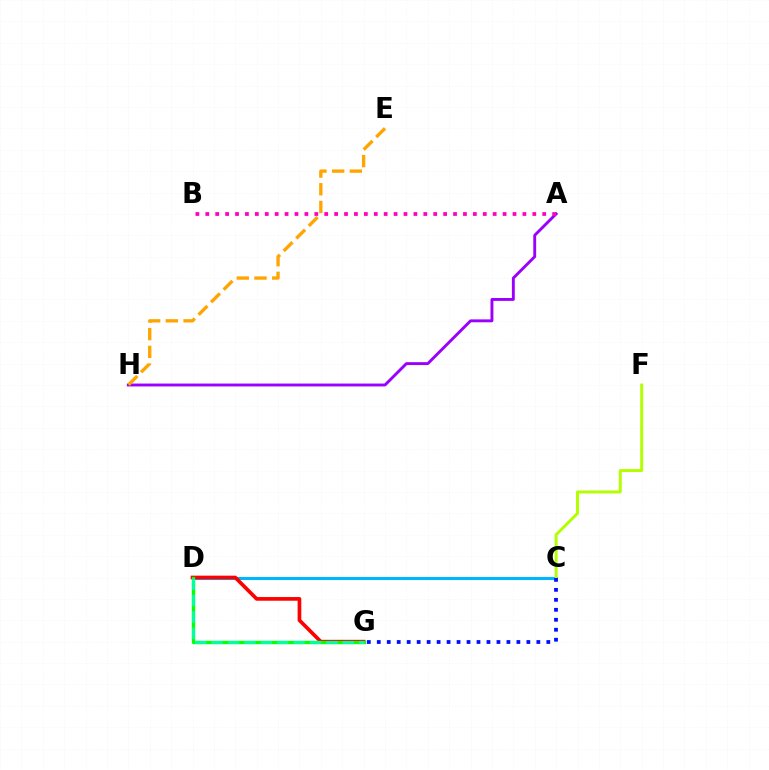{('C', 'D'): [{'color': '#00b5ff', 'line_style': 'solid', 'thickness': 2.21}], ('D', 'G'): [{'color': '#ff0000', 'line_style': 'solid', 'thickness': 2.65}, {'color': '#08ff00', 'line_style': 'solid', 'thickness': 2.41}, {'color': '#00ff9d', 'line_style': 'dashed', 'thickness': 2.23}], ('A', 'H'): [{'color': '#9b00ff', 'line_style': 'solid', 'thickness': 2.08}], ('C', 'F'): [{'color': '#b3ff00', 'line_style': 'solid', 'thickness': 2.12}], ('A', 'B'): [{'color': '#ff00bd', 'line_style': 'dotted', 'thickness': 2.69}], ('E', 'H'): [{'color': '#ffa500', 'line_style': 'dashed', 'thickness': 2.41}], ('C', 'G'): [{'color': '#0010ff', 'line_style': 'dotted', 'thickness': 2.71}]}